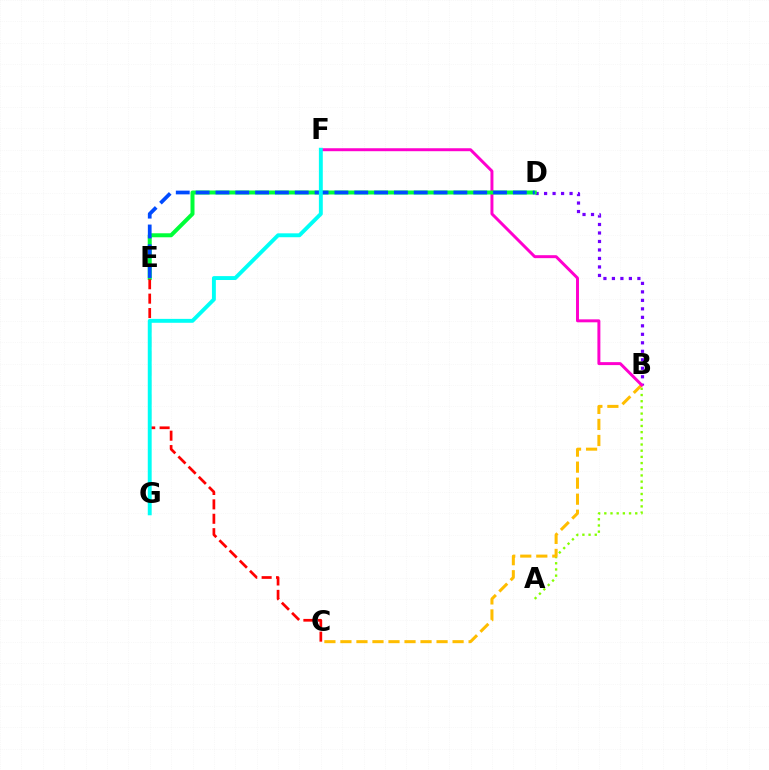{('A', 'B'): [{'color': '#84ff00', 'line_style': 'dotted', 'thickness': 1.68}], ('B', 'D'): [{'color': '#7200ff', 'line_style': 'dotted', 'thickness': 2.31}], ('B', 'C'): [{'color': '#ffbd00', 'line_style': 'dashed', 'thickness': 2.18}], ('B', 'F'): [{'color': '#ff00cf', 'line_style': 'solid', 'thickness': 2.13}], ('D', 'E'): [{'color': '#00ff39', 'line_style': 'solid', 'thickness': 2.88}, {'color': '#004bff', 'line_style': 'dashed', 'thickness': 2.69}], ('C', 'E'): [{'color': '#ff0000', 'line_style': 'dashed', 'thickness': 1.96}], ('F', 'G'): [{'color': '#00fff6', 'line_style': 'solid', 'thickness': 2.81}]}